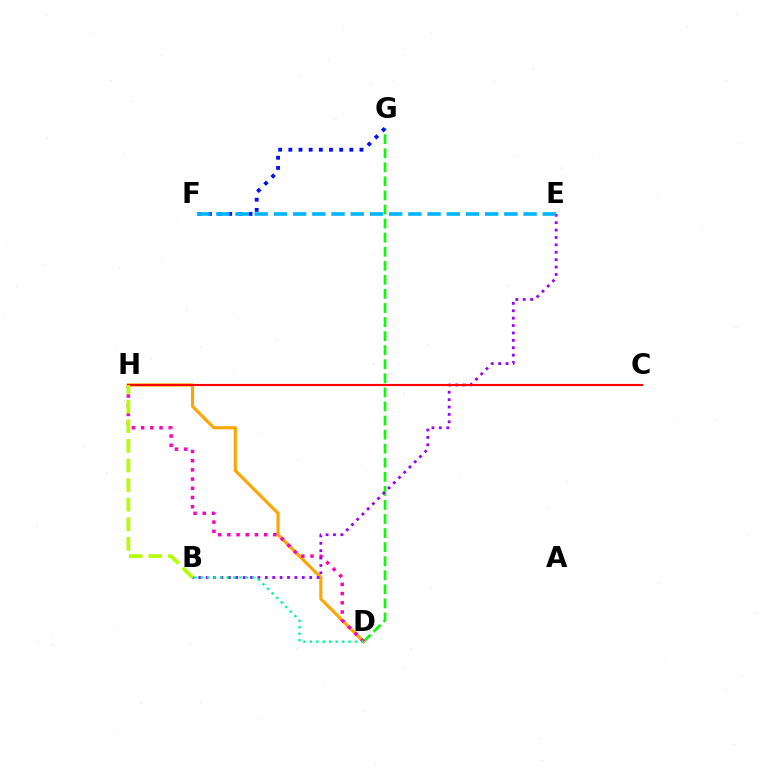{('D', 'G'): [{'color': '#08ff00', 'line_style': 'dashed', 'thickness': 1.91}], ('D', 'H'): [{'color': '#ffa500', 'line_style': 'solid', 'thickness': 2.26}, {'color': '#ff00bd', 'line_style': 'dotted', 'thickness': 2.5}], ('F', 'G'): [{'color': '#0010ff', 'line_style': 'dotted', 'thickness': 2.76}], ('B', 'E'): [{'color': '#9b00ff', 'line_style': 'dotted', 'thickness': 2.01}], ('C', 'H'): [{'color': '#ff0000', 'line_style': 'solid', 'thickness': 1.53}], ('B', 'H'): [{'color': '#b3ff00', 'line_style': 'dashed', 'thickness': 2.66}], ('E', 'F'): [{'color': '#00b5ff', 'line_style': 'dashed', 'thickness': 2.61}], ('B', 'D'): [{'color': '#00ff9d', 'line_style': 'dotted', 'thickness': 1.75}]}